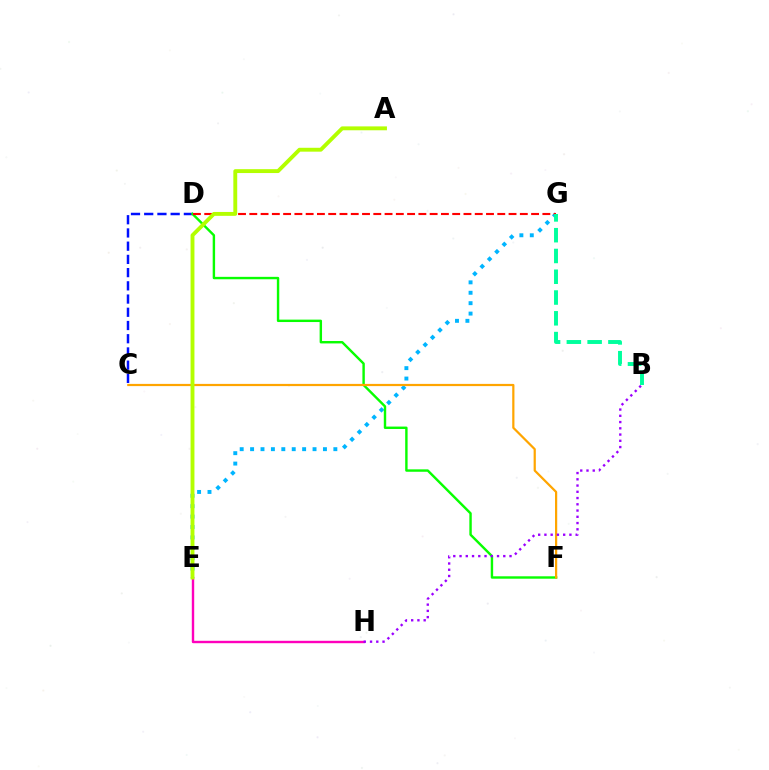{('E', 'G'): [{'color': '#00b5ff', 'line_style': 'dotted', 'thickness': 2.83}], ('C', 'D'): [{'color': '#0010ff', 'line_style': 'dashed', 'thickness': 1.8}], ('D', 'F'): [{'color': '#08ff00', 'line_style': 'solid', 'thickness': 1.74}], ('D', 'G'): [{'color': '#ff0000', 'line_style': 'dashed', 'thickness': 1.53}], ('C', 'F'): [{'color': '#ffa500', 'line_style': 'solid', 'thickness': 1.59}], ('E', 'H'): [{'color': '#ff00bd', 'line_style': 'solid', 'thickness': 1.72}], ('B', 'G'): [{'color': '#00ff9d', 'line_style': 'dashed', 'thickness': 2.82}], ('A', 'E'): [{'color': '#b3ff00', 'line_style': 'solid', 'thickness': 2.79}], ('B', 'H'): [{'color': '#9b00ff', 'line_style': 'dotted', 'thickness': 1.7}]}